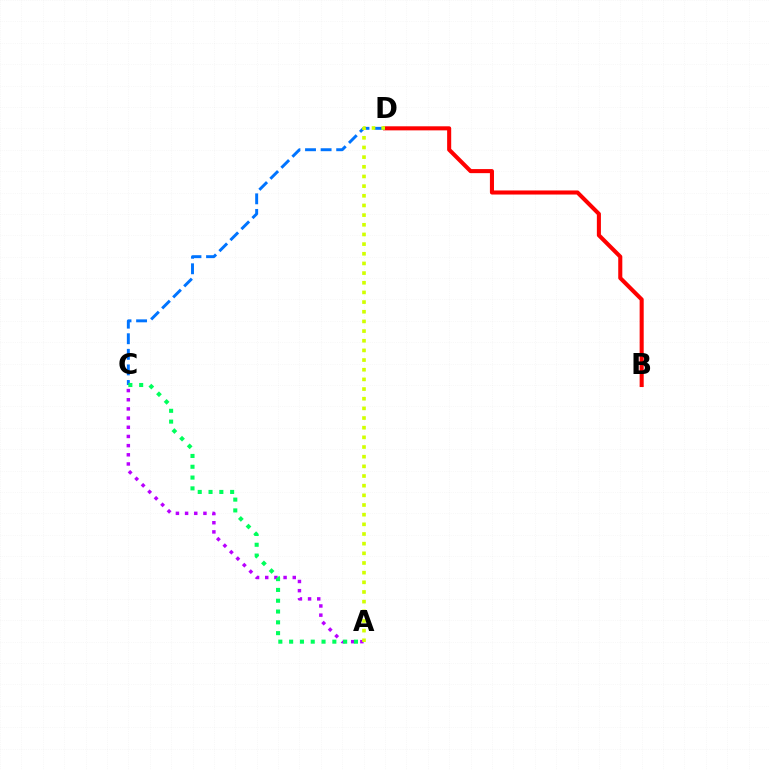{('B', 'D'): [{'color': '#ff0000', 'line_style': 'solid', 'thickness': 2.93}], ('C', 'D'): [{'color': '#0074ff', 'line_style': 'dashed', 'thickness': 2.12}], ('A', 'C'): [{'color': '#b900ff', 'line_style': 'dotted', 'thickness': 2.49}, {'color': '#00ff5c', 'line_style': 'dotted', 'thickness': 2.94}], ('A', 'D'): [{'color': '#d1ff00', 'line_style': 'dotted', 'thickness': 2.63}]}